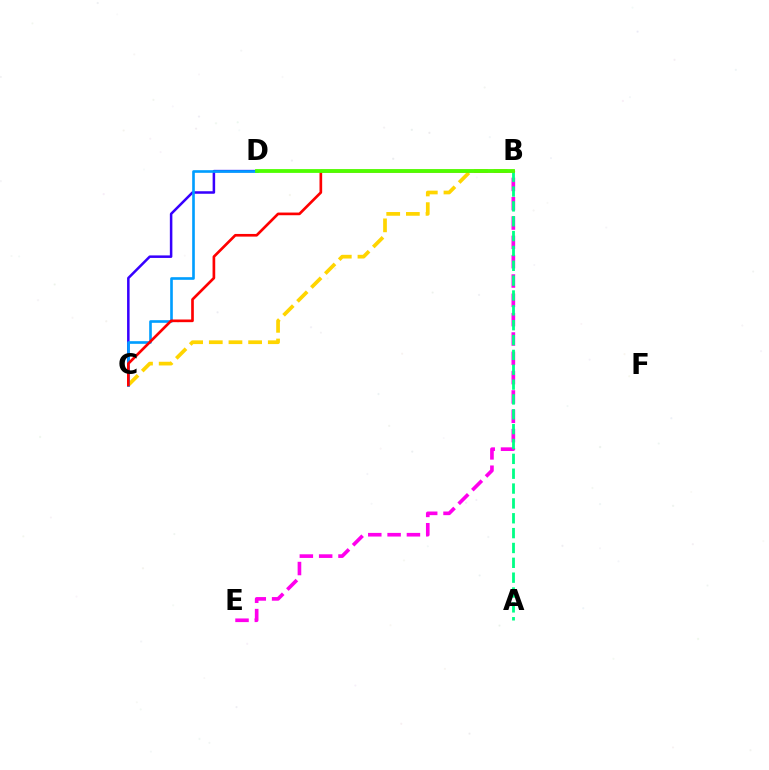{('B', 'E'): [{'color': '#ff00ed', 'line_style': 'dashed', 'thickness': 2.63}], ('A', 'B'): [{'color': '#00ff86', 'line_style': 'dashed', 'thickness': 2.02}], ('C', 'D'): [{'color': '#3700ff', 'line_style': 'solid', 'thickness': 1.82}, {'color': '#009eff', 'line_style': 'solid', 'thickness': 1.9}], ('B', 'C'): [{'color': '#ffd500', 'line_style': 'dashed', 'thickness': 2.67}, {'color': '#ff0000', 'line_style': 'solid', 'thickness': 1.92}], ('B', 'D'): [{'color': '#4fff00', 'line_style': 'solid', 'thickness': 2.74}]}